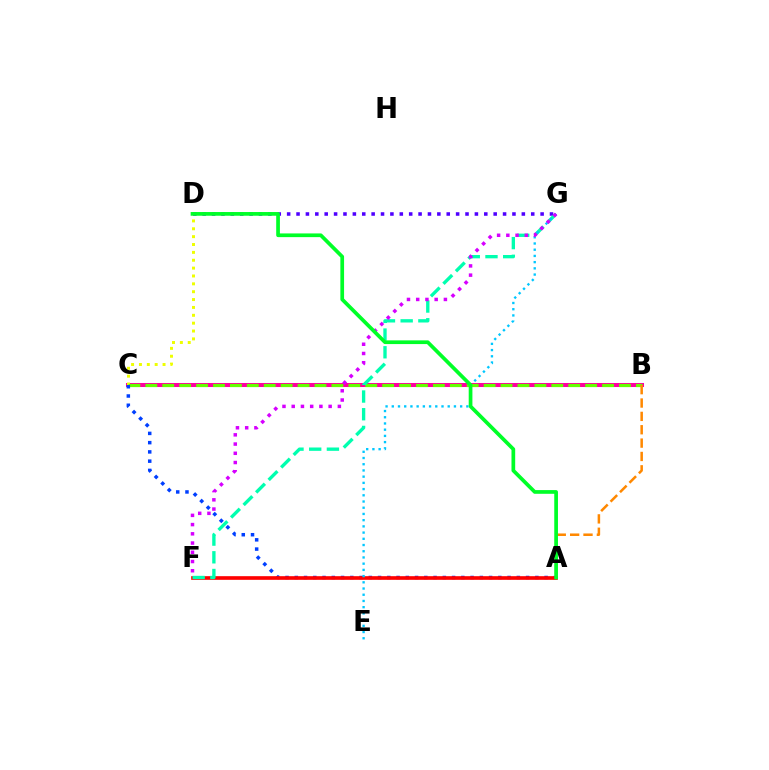{('B', 'C'): [{'color': '#ff00a0', 'line_style': 'solid', 'thickness': 2.9}, {'color': '#66ff00', 'line_style': 'dashed', 'thickness': 2.3}], ('C', 'D'): [{'color': '#eeff00', 'line_style': 'dotted', 'thickness': 2.14}], ('D', 'G'): [{'color': '#4f00ff', 'line_style': 'dotted', 'thickness': 2.55}], ('A', 'C'): [{'color': '#003fff', 'line_style': 'dotted', 'thickness': 2.51}], ('A', 'F'): [{'color': '#ff0000', 'line_style': 'solid', 'thickness': 2.63}], ('F', 'G'): [{'color': '#00ffaf', 'line_style': 'dashed', 'thickness': 2.41}, {'color': '#d600ff', 'line_style': 'dotted', 'thickness': 2.51}], ('E', 'G'): [{'color': '#00c7ff', 'line_style': 'dotted', 'thickness': 1.69}], ('A', 'B'): [{'color': '#ff8800', 'line_style': 'dashed', 'thickness': 1.81}], ('A', 'D'): [{'color': '#00ff27', 'line_style': 'solid', 'thickness': 2.67}]}